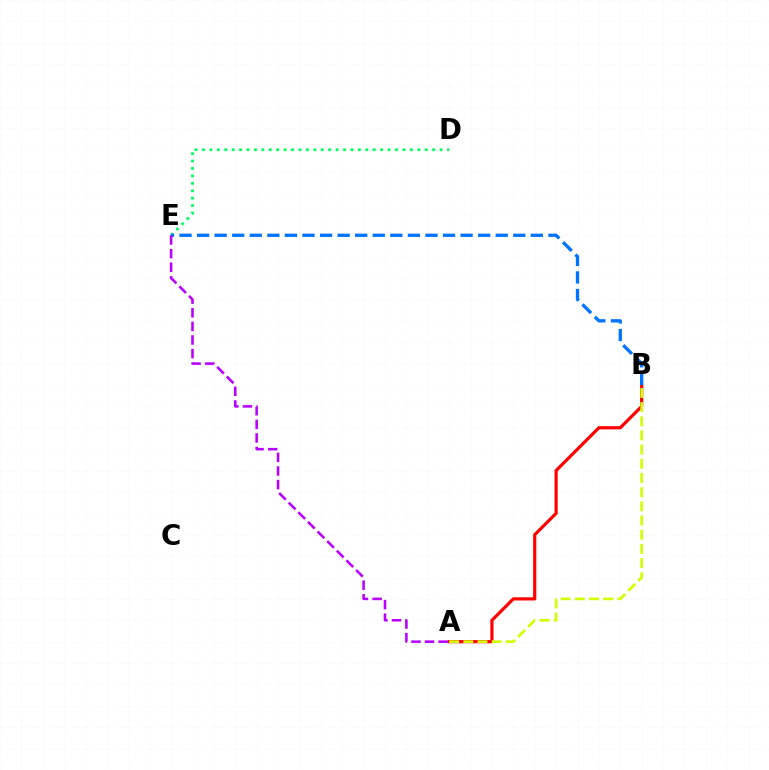{('D', 'E'): [{'color': '#00ff5c', 'line_style': 'dotted', 'thickness': 2.02}], ('A', 'B'): [{'color': '#ff0000', 'line_style': 'solid', 'thickness': 2.3}, {'color': '#d1ff00', 'line_style': 'dashed', 'thickness': 1.93}], ('B', 'E'): [{'color': '#0074ff', 'line_style': 'dashed', 'thickness': 2.39}], ('A', 'E'): [{'color': '#b900ff', 'line_style': 'dashed', 'thickness': 1.85}]}